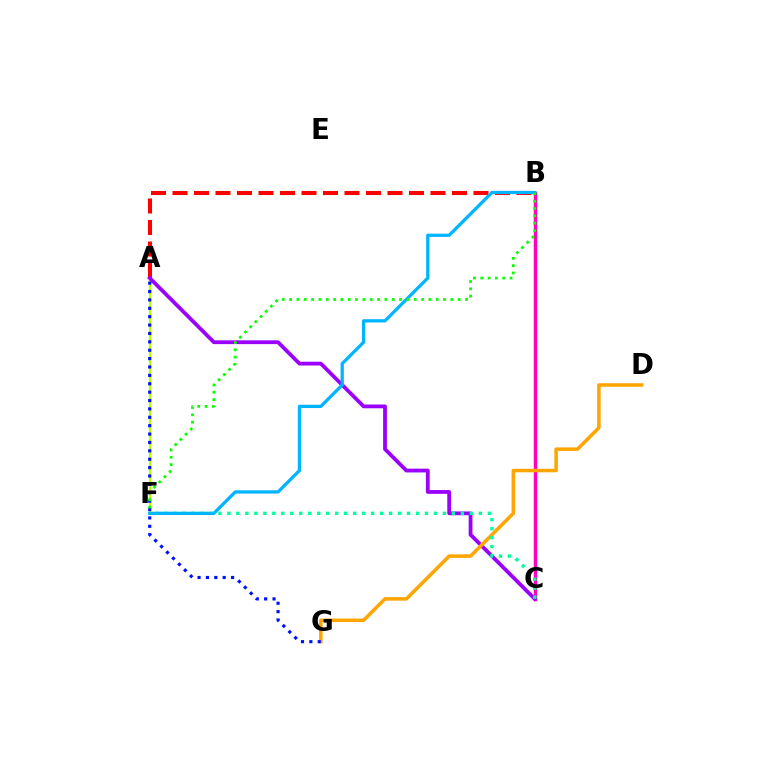{('A', 'B'): [{'color': '#ff0000', 'line_style': 'dashed', 'thickness': 2.92}], ('A', 'F'): [{'color': '#b3ff00', 'line_style': 'solid', 'thickness': 1.6}], ('B', 'C'): [{'color': '#ff00bd', 'line_style': 'solid', 'thickness': 2.48}], ('A', 'C'): [{'color': '#9b00ff', 'line_style': 'solid', 'thickness': 2.73}], ('D', 'G'): [{'color': '#ffa500', 'line_style': 'solid', 'thickness': 2.54}], ('C', 'F'): [{'color': '#00ff9d', 'line_style': 'dotted', 'thickness': 2.44}], ('A', 'G'): [{'color': '#0010ff', 'line_style': 'dotted', 'thickness': 2.28}], ('B', 'F'): [{'color': '#00b5ff', 'line_style': 'solid', 'thickness': 2.36}, {'color': '#08ff00', 'line_style': 'dotted', 'thickness': 1.99}]}